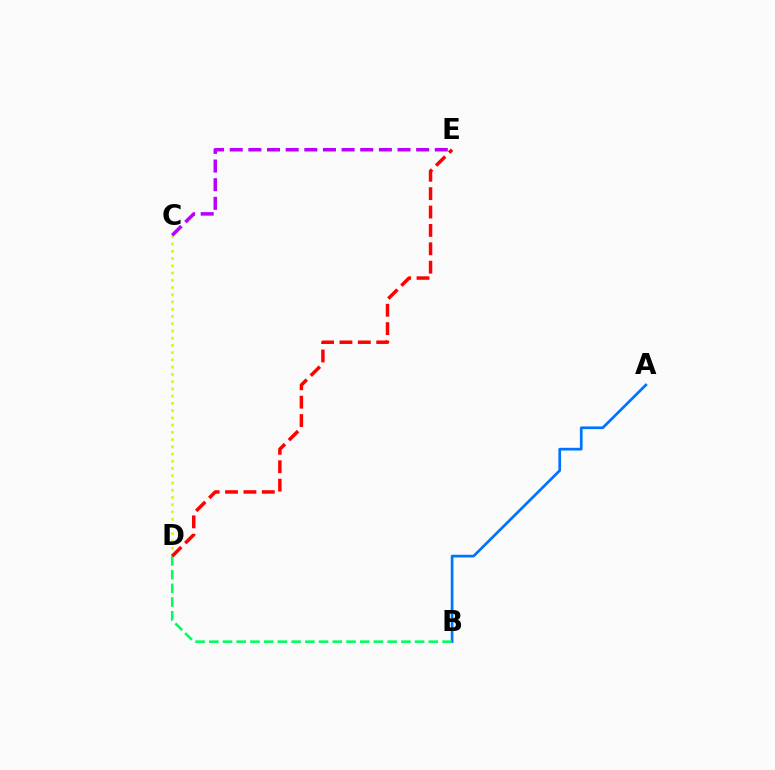{('C', 'D'): [{'color': '#d1ff00', 'line_style': 'dotted', 'thickness': 1.97}], ('A', 'B'): [{'color': '#0074ff', 'line_style': 'solid', 'thickness': 1.94}], ('B', 'D'): [{'color': '#00ff5c', 'line_style': 'dashed', 'thickness': 1.86}], ('C', 'E'): [{'color': '#b900ff', 'line_style': 'dashed', 'thickness': 2.53}], ('D', 'E'): [{'color': '#ff0000', 'line_style': 'dashed', 'thickness': 2.5}]}